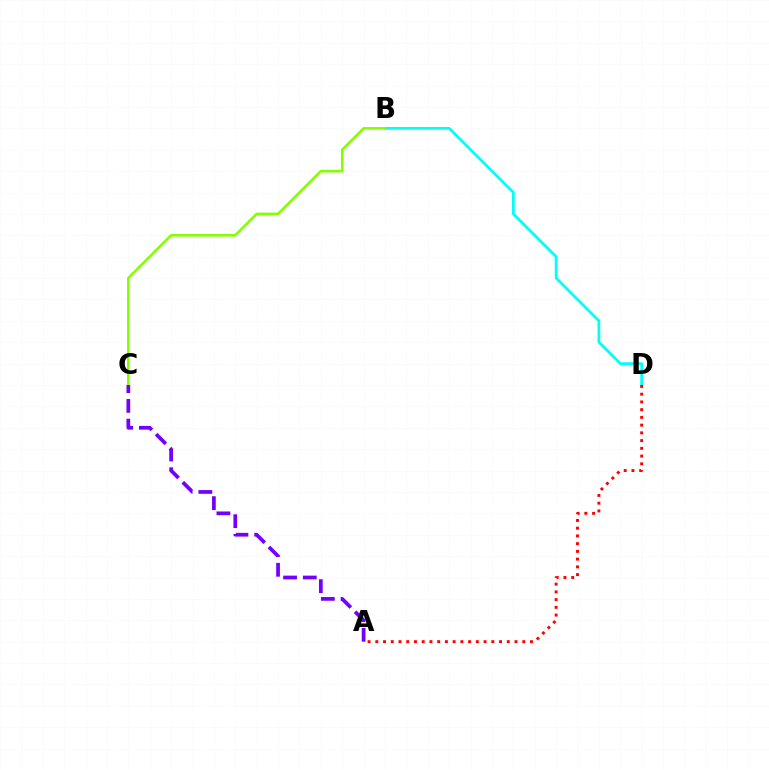{('B', 'D'): [{'color': '#00fff6', 'line_style': 'solid', 'thickness': 1.98}], ('B', 'C'): [{'color': '#84ff00', 'line_style': 'solid', 'thickness': 1.88}], ('A', 'C'): [{'color': '#7200ff', 'line_style': 'dashed', 'thickness': 2.68}], ('A', 'D'): [{'color': '#ff0000', 'line_style': 'dotted', 'thickness': 2.1}]}